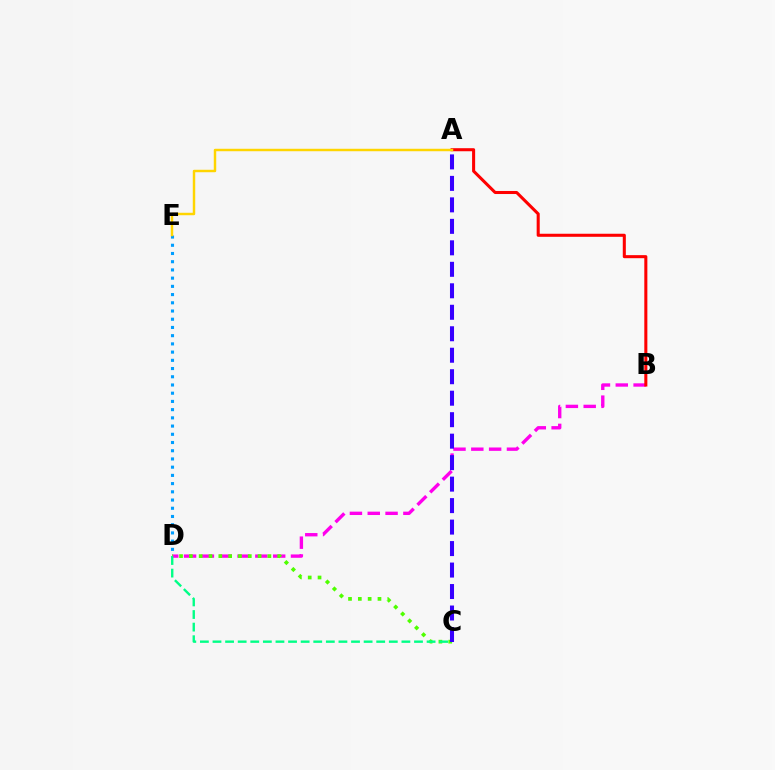{('D', 'E'): [{'color': '#009eff', 'line_style': 'dotted', 'thickness': 2.23}], ('B', 'D'): [{'color': '#ff00ed', 'line_style': 'dashed', 'thickness': 2.42}], ('C', 'D'): [{'color': '#4fff00', 'line_style': 'dotted', 'thickness': 2.67}, {'color': '#00ff86', 'line_style': 'dashed', 'thickness': 1.71}], ('A', 'B'): [{'color': '#ff0000', 'line_style': 'solid', 'thickness': 2.2}], ('A', 'E'): [{'color': '#ffd500', 'line_style': 'solid', 'thickness': 1.77}], ('A', 'C'): [{'color': '#3700ff', 'line_style': 'dashed', 'thickness': 2.92}]}